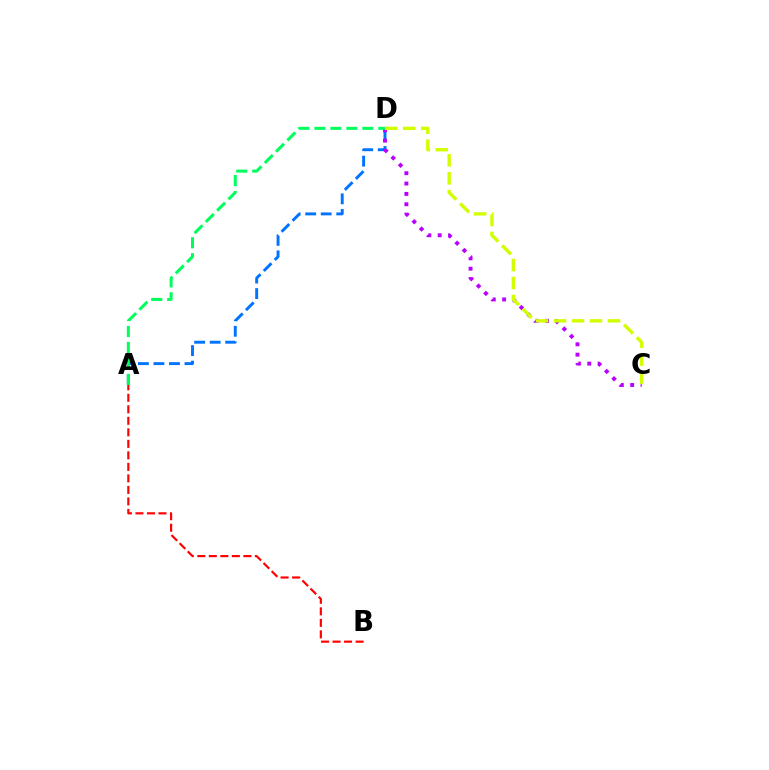{('A', 'D'): [{'color': '#0074ff', 'line_style': 'dashed', 'thickness': 2.11}, {'color': '#00ff5c', 'line_style': 'dashed', 'thickness': 2.17}], ('C', 'D'): [{'color': '#b900ff', 'line_style': 'dotted', 'thickness': 2.81}, {'color': '#d1ff00', 'line_style': 'dashed', 'thickness': 2.44}], ('A', 'B'): [{'color': '#ff0000', 'line_style': 'dashed', 'thickness': 1.56}]}